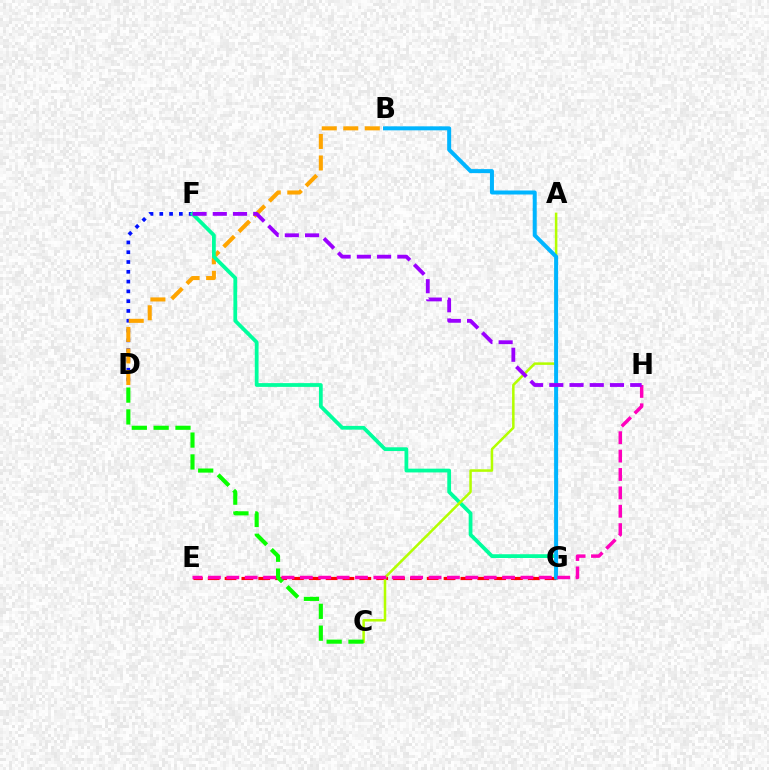{('D', 'F'): [{'color': '#0010ff', 'line_style': 'dotted', 'thickness': 2.66}], ('B', 'D'): [{'color': '#ffa500', 'line_style': 'dashed', 'thickness': 2.92}], ('F', 'G'): [{'color': '#00ff9d', 'line_style': 'solid', 'thickness': 2.71}], ('E', 'G'): [{'color': '#ff0000', 'line_style': 'dashed', 'thickness': 2.29}], ('A', 'C'): [{'color': '#b3ff00', 'line_style': 'solid', 'thickness': 1.82}], ('B', 'G'): [{'color': '#00b5ff', 'line_style': 'solid', 'thickness': 2.88}], ('C', 'D'): [{'color': '#08ff00', 'line_style': 'dashed', 'thickness': 2.97}], ('E', 'H'): [{'color': '#ff00bd', 'line_style': 'dashed', 'thickness': 2.5}], ('F', 'H'): [{'color': '#9b00ff', 'line_style': 'dashed', 'thickness': 2.75}]}